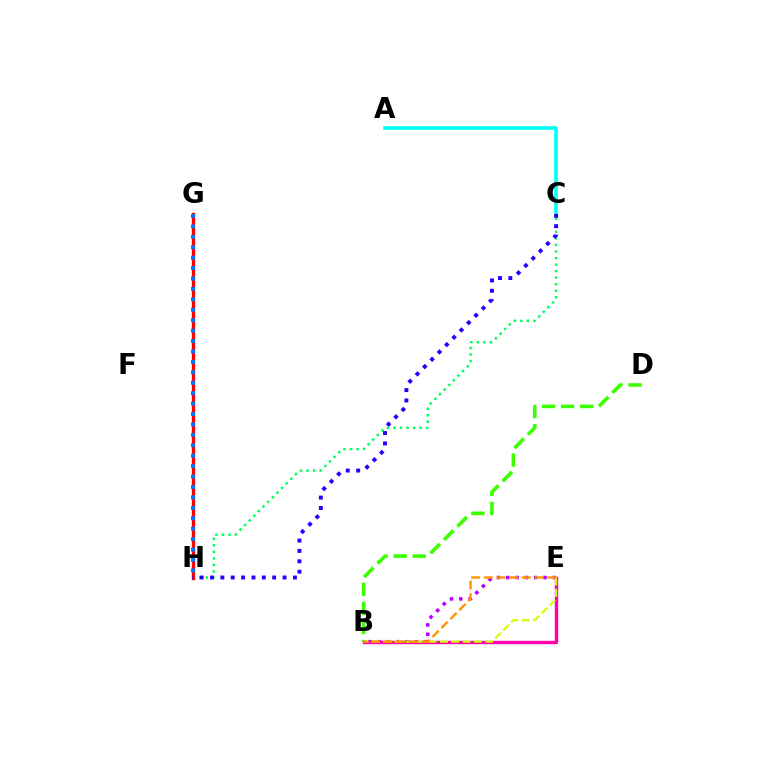{('C', 'H'): [{'color': '#00ff5c', 'line_style': 'dotted', 'thickness': 1.78}, {'color': '#2500ff', 'line_style': 'dotted', 'thickness': 2.82}], ('G', 'H'): [{'color': '#ff0000', 'line_style': 'solid', 'thickness': 2.39}, {'color': '#0074ff', 'line_style': 'dotted', 'thickness': 2.83}], ('B', 'E'): [{'color': '#b900ff', 'line_style': 'dotted', 'thickness': 2.53}, {'color': '#ff00ac', 'line_style': 'solid', 'thickness': 2.44}, {'color': '#d1ff00', 'line_style': 'dashed', 'thickness': 1.54}, {'color': '#ff9400', 'line_style': 'dashed', 'thickness': 1.72}], ('B', 'D'): [{'color': '#3dff00', 'line_style': 'dashed', 'thickness': 2.59}], ('A', 'C'): [{'color': '#00fff6', 'line_style': 'solid', 'thickness': 2.61}]}